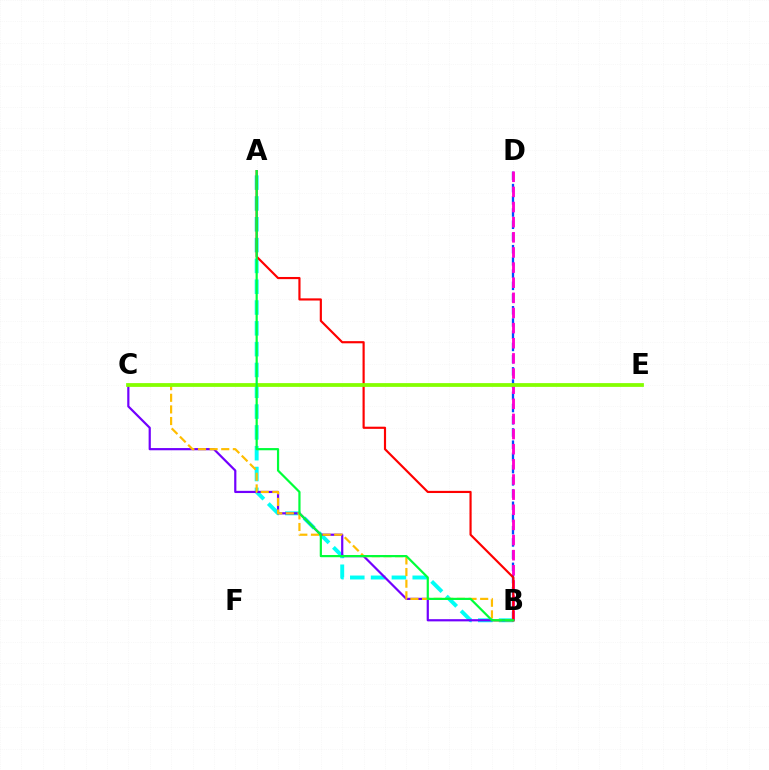{('B', 'D'): [{'color': '#004bff', 'line_style': 'dashed', 'thickness': 1.66}, {'color': '#ff00cf', 'line_style': 'dashed', 'thickness': 2.06}], ('A', 'B'): [{'color': '#00fff6', 'line_style': 'dashed', 'thickness': 2.83}, {'color': '#ff0000', 'line_style': 'solid', 'thickness': 1.56}, {'color': '#00ff39', 'line_style': 'solid', 'thickness': 1.58}], ('B', 'C'): [{'color': '#7200ff', 'line_style': 'solid', 'thickness': 1.58}, {'color': '#ffbd00', 'line_style': 'dashed', 'thickness': 1.58}], ('C', 'E'): [{'color': '#84ff00', 'line_style': 'solid', 'thickness': 2.71}]}